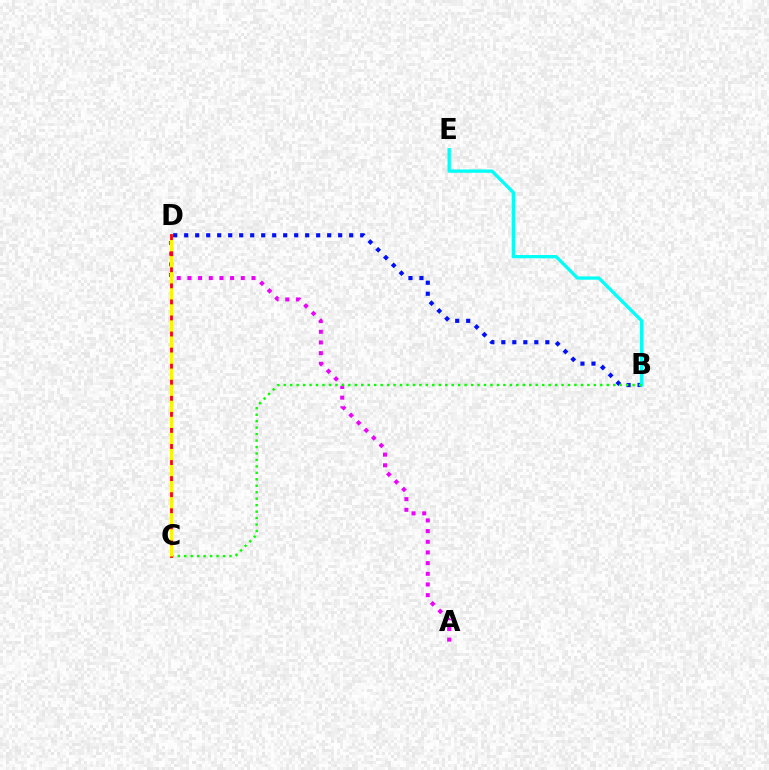{('B', 'D'): [{'color': '#0010ff', 'line_style': 'dotted', 'thickness': 2.99}], ('A', 'D'): [{'color': '#ee00ff', 'line_style': 'dotted', 'thickness': 2.9}], ('B', 'E'): [{'color': '#00fff6', 'line_style': 'solid', 'thickness': 2.37}], ('B', 'C'): [{'color': '#08ff00', 'line_style': 'dotted', 'thickness': 1.76}], ('C', 'D'): [{'color': '#ff0000', 'line_style': 'solid', 'thickness': 1.99}, {'color': '#fcf500', 'line_style': 'dashed', 'thickness': 2.18}]}